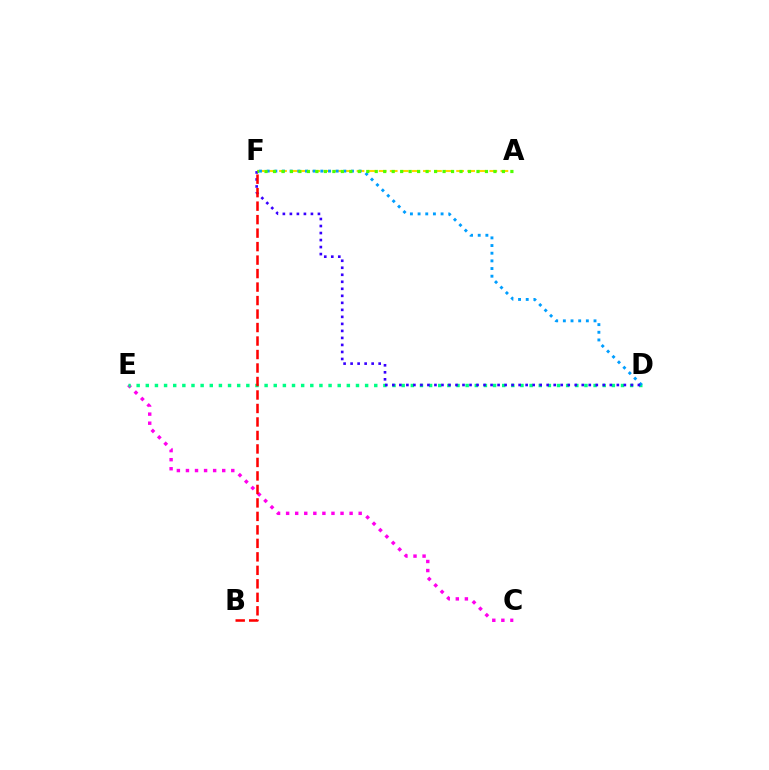{('C', 'E'): [{'color': '#ff00ed', 'line_style': 'dotted', 'thickness': 2.46}], ('D', 'E'): [{'color': '#00ff86', 'line_style': 'dotted', 'thickness': 2.48}], ('A', 'F'): [{'color': '#ffd500', 'line_style': 'dashed', 'thickness': 1.5}, {'color': '#4fff00', 'line_style': 'dotted', 'thickness': 2.3}], ('D', 'F'): [{'color': '#009eff', 'line_style': 'dotted', 'thickness': 2.08}, {'color': '#3700ff', 'line_style': 'dotted', 'thickness': 1.91}], ('B', 'F'): [{'color': '#ff0000', 'line_style': 'dashed', 'thickness': 1.83}]}